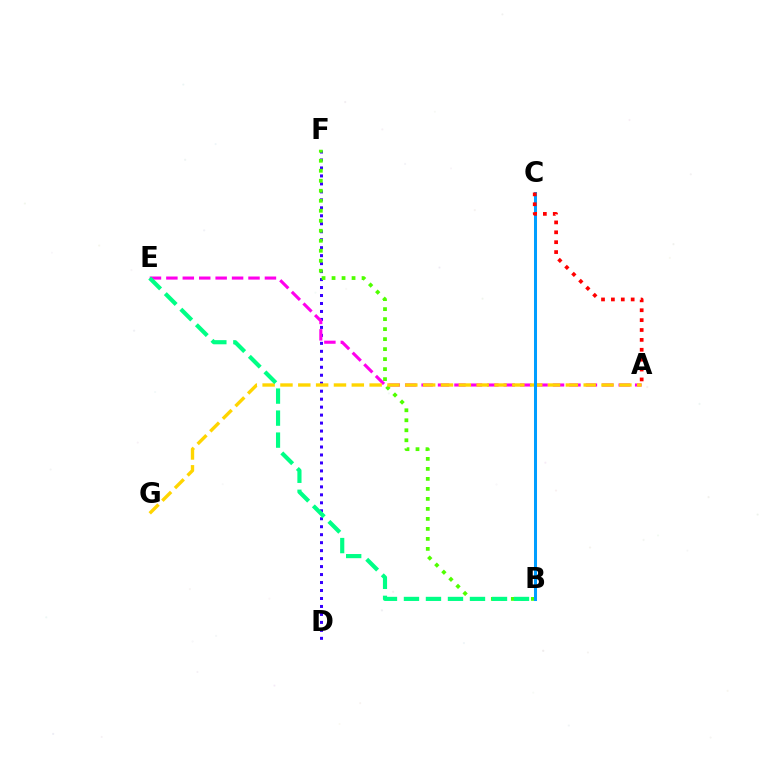{('D', 'F'): [{'color': '#3700ff', 'line_style': 'dotted', 'thickness': 2.17}], ('B', 'F'): [{'color': '#4fff00', 'line_style': 'dotted', 'thickness': 2.72}], ('A', 'E'): [{'color': '#ff00ed', 'line_style': 'dashed', 'thickness': 2.23}], ('A', 'G'): [{'color': '#ffd500', 'line_style': 'dashed', 'thickness': 2.42}], ('B', 'C'): [{'color': '#009eff', 'line_style': 'solid', 'thickness': 2.18}], ('B', 'E'): [{'color': '#00ff86', 'line_style': 'dashed', 'thickness': 2.99}], ('A', 'C'): [{'color': '#ff0000', 'line_style': 'dotted', 'thickness': 2.69}]}